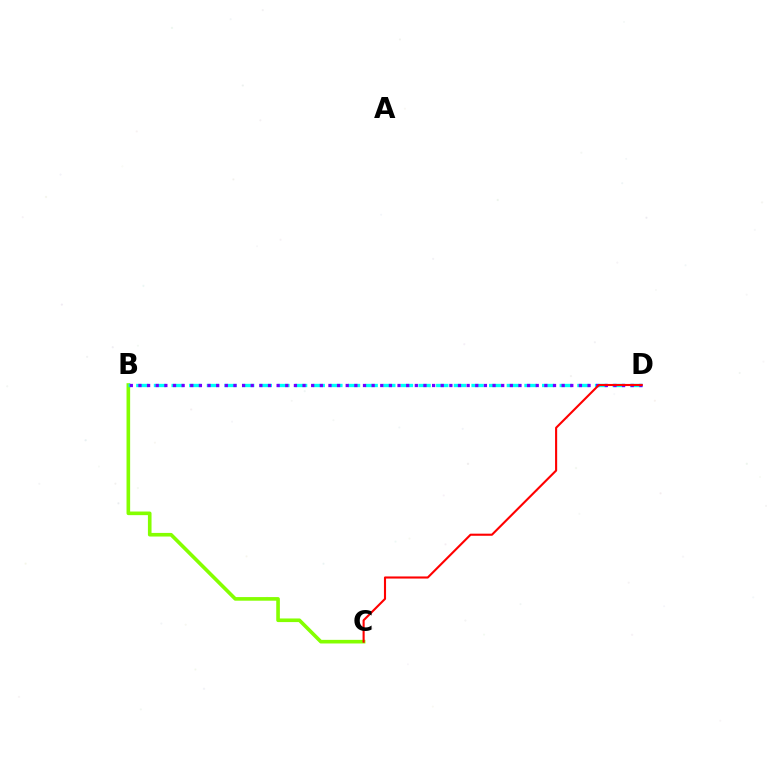{('B', 'C'): [{'color': '#84ff00', 'line_style': 'solid', 'thickness': 2.61}], ('B', 'D'): [{'color': '#00fff6', 'line_style': 'dashed', 'thickness': 2.4}, {'color': '#7200ff', 'line_style': 'dotted', 'thickness': 2.35}], ('C', 'D'): [{'color': '#ff0000', 'line_style': 'solid', 'thickness': 1.52}]}